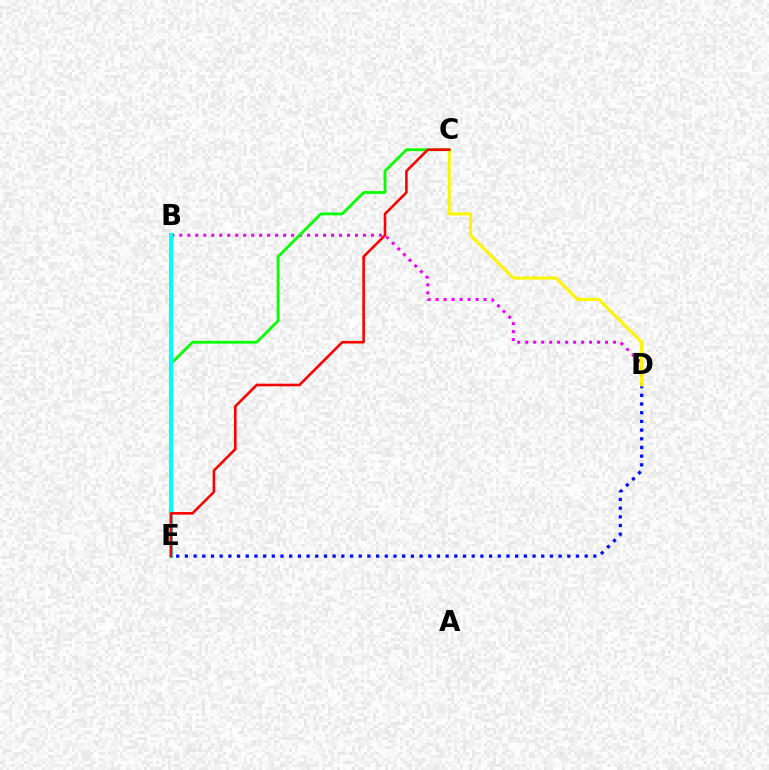{('B', 'D'): [{'color': '#ee00ff', 'line_style': 'dotted', 'thickness': 2.17}], ('D', 'E'): [{'color': '#0010ff', 'line_style': 'dotted', 'thickness': 2.36}], ('C', 'D'): [{'color': '#fcf500', 'line_style': 'solid', 'thickness': 2.22}], ('C', 'E'): [{'color': '#08ff00', 'line_style': 'solid', 'thickness': 2.02}, {'color': '#ff0000', 'line_style': 'solid', 'thickness': 1.87}], ('B', 'E'): [{'color': '#00fff6', 'line_style': 'solid', 'thickness': 2.95}]}